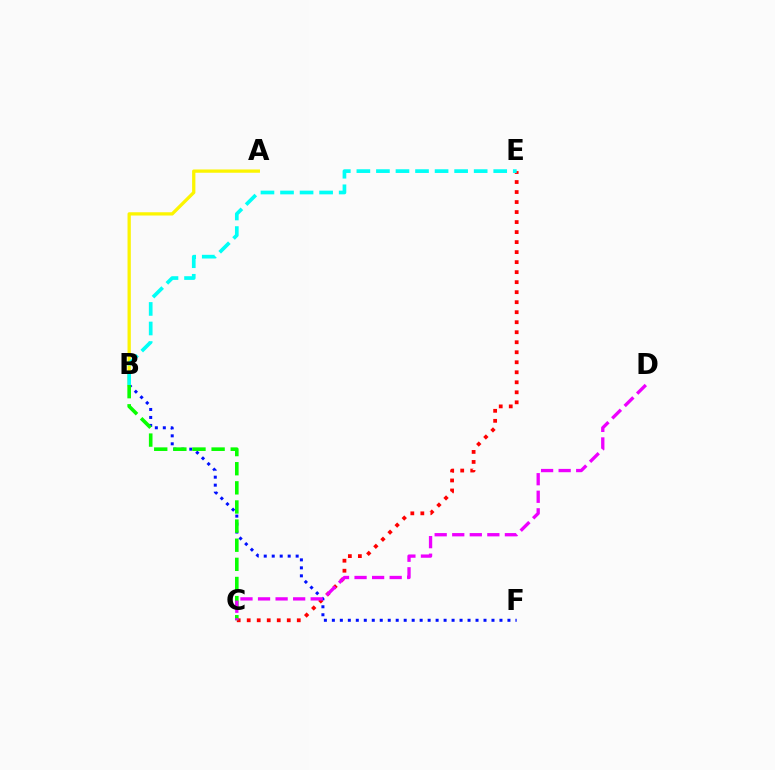{('A', 'B'): [{'color': '#fcf500', 'line_style': 'solid', 'thickness': 2.36}], ('C', 'E'): [{'color': '#ff0000', 'line_style': 'dotted', 'thickness': 2.72}], ('B', 'F'): [{'color': '#0010ff', 'line_style': 'dotted', 'thickness': 2.17}], ('B', 'C'): [{'color': '#08ff00', 'line_style': 'dashed', 'thickness': 2.6}], ('B', 'E'): [{'color': '#00fff6', 'line_style': 'dashed', 'thickness': 2.66}], ('C', 'D'): [{'color': '#ee00ff', 'line_style': 'dashed', 'thickness': 2.39}]}